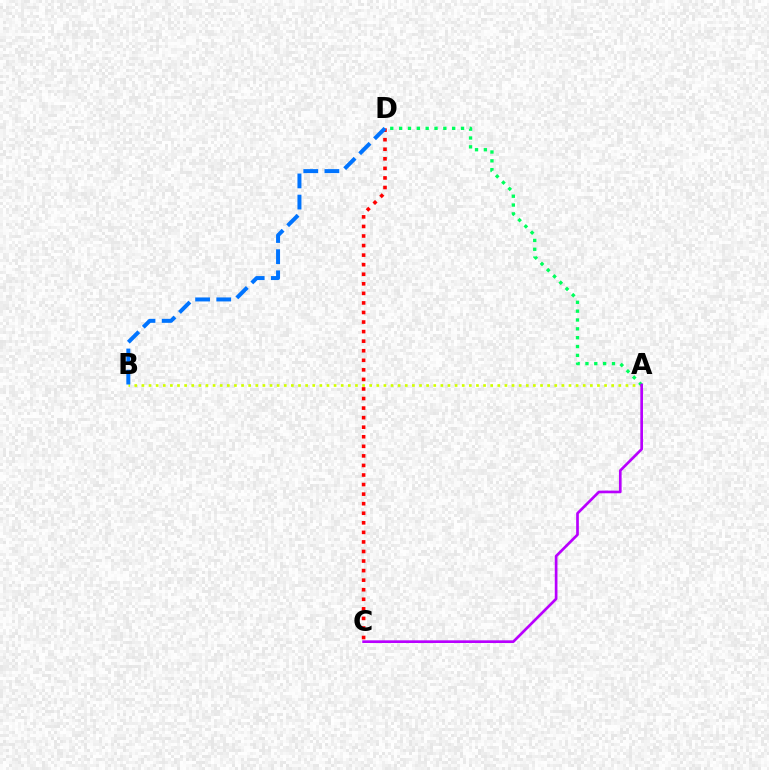{('A', 'B'): [{'color': '#d1ff00', 'line_style': 'dotted', 'thickness': 1.93}], ('C', 'D'): [{'color': '#ff0000', 'line_style': 'dotted', 'thickness': 2.6}], ('A', 'D'): [{'color': '#00ff5c', 'line_style': 'dotted', 'thickness': 2.4}], ('A', 'C'): [{'color': '#b900ff', 'line_style': 'solid', 'thickness': 1.93}], ('B', 'D'): [{'color': '#0074ff', 'line_style': 'dashed', 'thickness': 2.87}]}